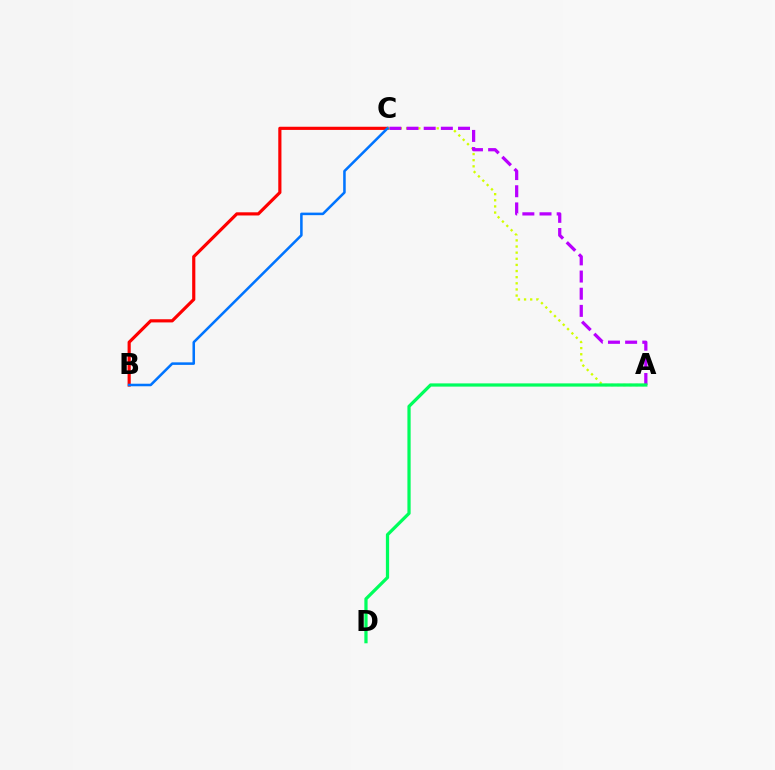{('B', 'C'): [{'color': '#ff0000', 'line_style': 'solid', 'thickness': 2.28}, {'color': '#0074ff', 'line_style': 'solid', 'thickness': 1.83}], ('A', 'C'): [{'color': '#d1ff00', 'line_style': 'dotted', 'thickness': 1.67}, {'color': '#b900ff', 'line_style': 'dashed', 'thickness': 2.33}], ('A', 'D'): [{'color': '#00ff5c', 'line_style': 'solid', 'thickness': 2.33}]}